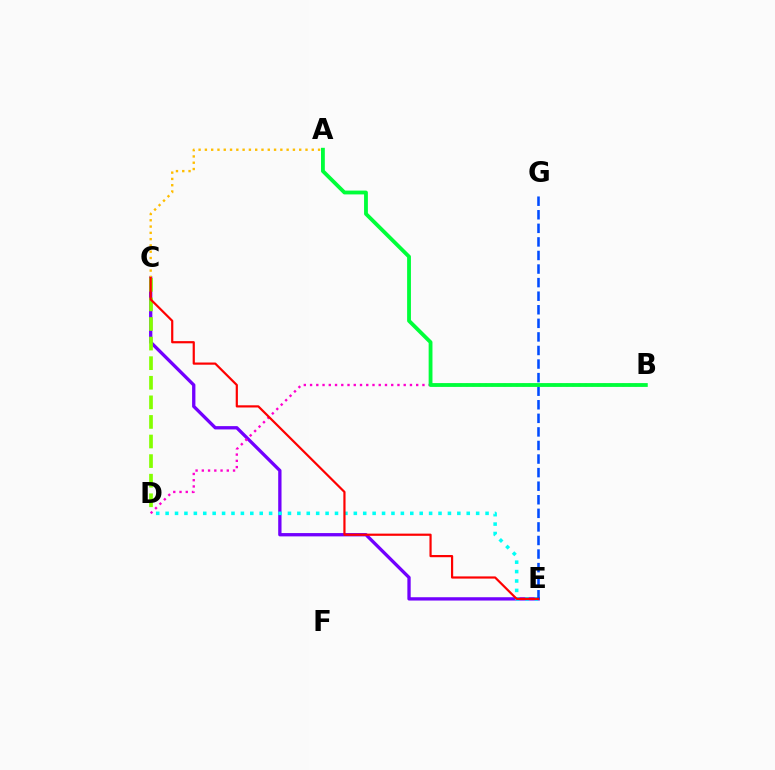{('C', 'E'): [{'color': '#7200ff', 'line_style': 'solid', 'thickness': 2.39}, {'color': '#ff0000', 'line_style': 'solid', 'thickness': 1.58}], ('D', 'E'): [{'color': '#00fff6', 'line_style': 'dotted', 'thickness': 2.56}], ('E', 'G'): [{'color': '#004bff', 'line_style': 'dashed', 'thickness': 1.84}], ('B', 'D'): [{'color': '#ff00cf', 'line_style': 'dotted', 'thickness': 1.7}], ('A', 'B'): [{'color': '#00ff39', 'line_style': 'solid', 'thickness': 2.75}], ('C', 'D'): [{'color': '#84ff00', 'line_style': 'dashed', 'thickness': 2.66}], ('A', 'C'): [{'color': '#ffbd00', 'line_style': 'dotted', 'thickness': 1.71}]}